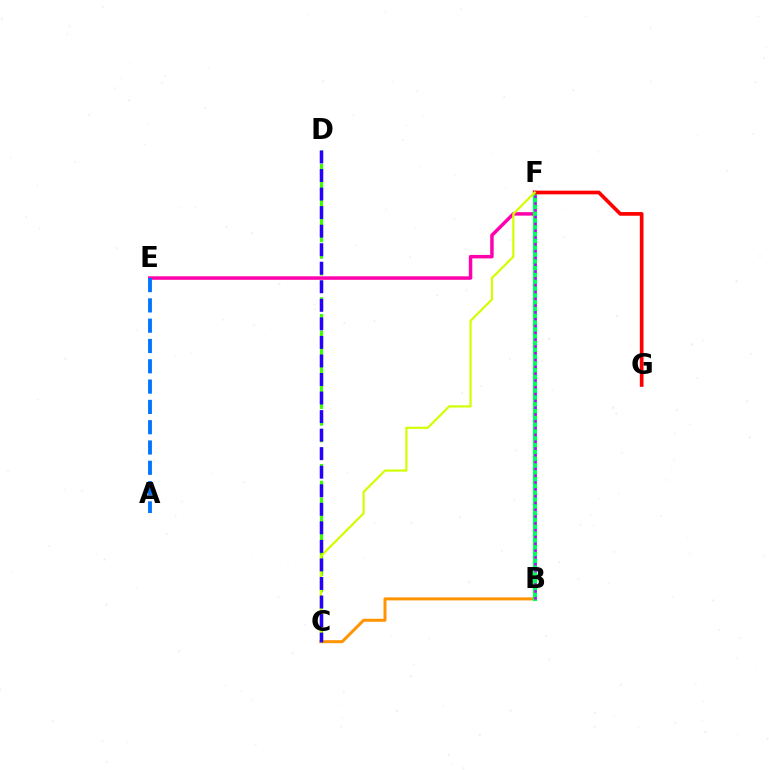{('E', 'F'): [{'color': '#ff00ac', 'line_style': 'solid', 'thickness': 2.5}], ('B', 'F'): [{'color': '#00fff6', 'line_style': 'solid', 'thickness': 2.86}, {'color': '#00ff5c', 'line_style': 'solid', 'thickness': 2.97}, {'color': '#b900ff', 'line_style': 'dotted', 'thickness': 1.85}], ('B', 'C'): [{'color': '#ff9400', 'line_style': 'solid', 'thickness': 2.16}], ('F', 'G'): [{'color': '#ff0000', 'line_style': 'solid', 'thickness': 2.65}], ('C', 'D'): [{'color': '#3dff00', 'line_style': 'dashed', 'thickness': 2.27}, {'color': '#2500ff', 'line_style': 'dashed', 'thickness': 2.52}], ('C', 'F'): [{'color': '#d1ff00', 'line_style': 'solid', 'thickness': 1.58}], ('A', 'E'): [{'color': '#0074ff', 'line_style': 'dashed', 'thickness': 2.76}]}